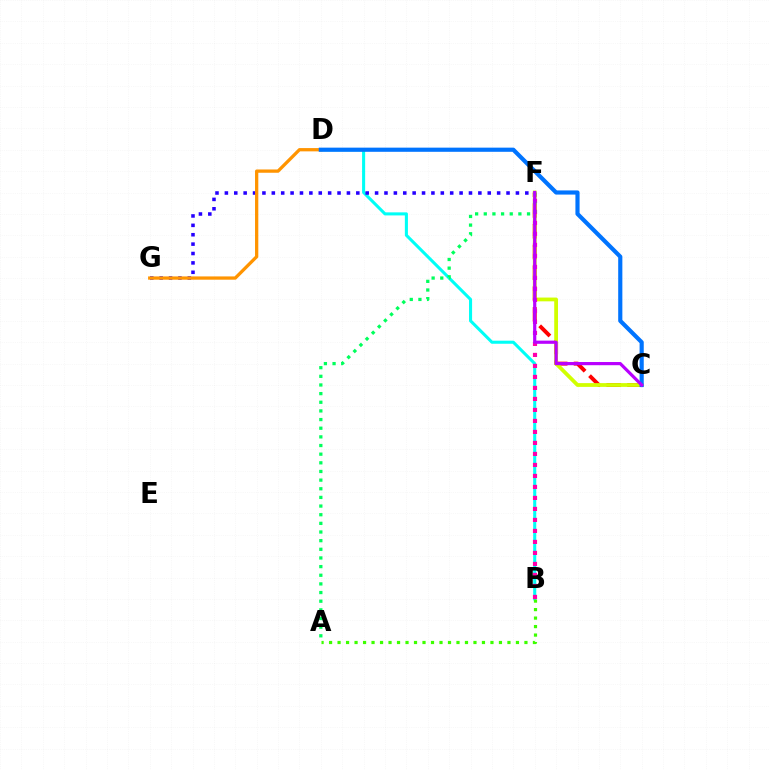{('B', 'D'): [{'color': '#00fff6', 'line_style': 'solid', 'thickness': 2.21}], ('C', 'F'): [{'color': '#ff0000', 'line_style': 'dashed', 'thickness': 2.82}, {'color': '#d1ff00', 'line_style': 'solid', 'thickness': 2.72}, {'color': '#b900ff', 'line_style': 'solid', 'thickness': 2.29}], ('A', 'B'): [{'color': '#3dff00', 'line_style': 'dotted', 'thickness': 2.31}], ('B', 'F'): [{'color': '#ff00ac', 'line_style': 'dotted', 'thickness': 2.99}], ('F', 'G'): [{'color': '#2500ff', 'line_style': 'dotted', 'thickness': 2.55}], ('D', 'G'): [{'color': '#ff9400', 'line_style': 'solid', 'thickness': 2.36}], ('C', 'D'): [{'color': '#0074ff', 'line_style': 'solid', 'thickness': 2.99}], ('A', 'F'): [{'color': '#00ff5c', 'line_style': 'dotted', 'thickness': 2.35}]}